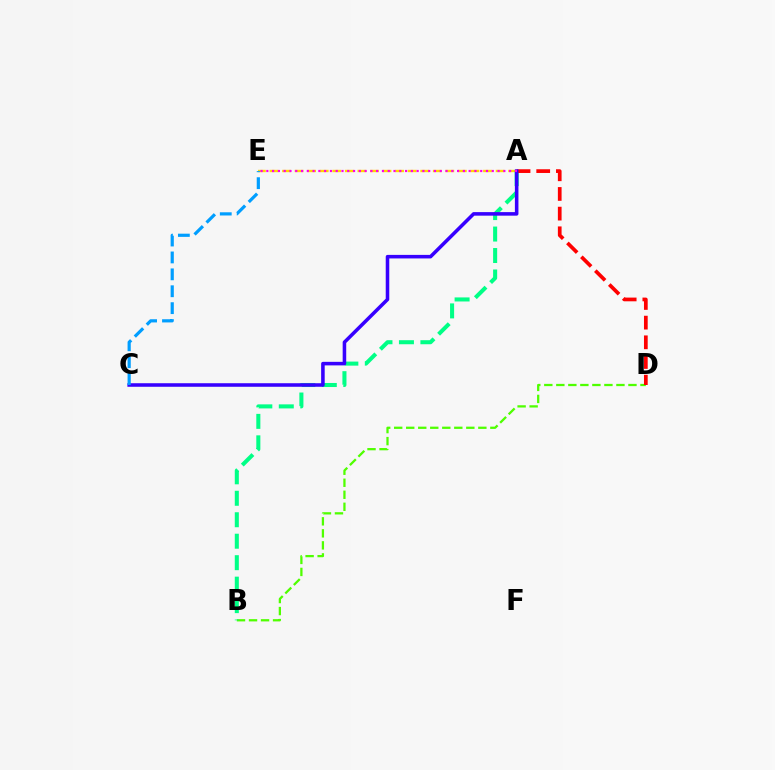{('A', 'E'): [{'color': '#ffd500', 'line_style': 'dashed', 'thickness': 1.71}, {'color': '#ff00ed', 'line_style': 'dotted', 'thickness': 1.57}], ('B', 'D'): [{'color': '#4fff00', 'line_style': 'dashed', 'thickness': 1.63}], ('A', 'B'): [{'color': '#00ff86', 'line_style': 'dashed', 'thickness': 2.92}], ('A', 'D'): [{'color': '#ff0000', 'line_style': 'dashed', 'thickness': 2.67}], ('A', 'C'): [{'color': '#3700ff', 'line_style': 'solid', 'thickness': 2.56}], ('C', 'E'): [{'color': '#009eff', 'line_style': 'dashed', 'thickness': 2.3}]}